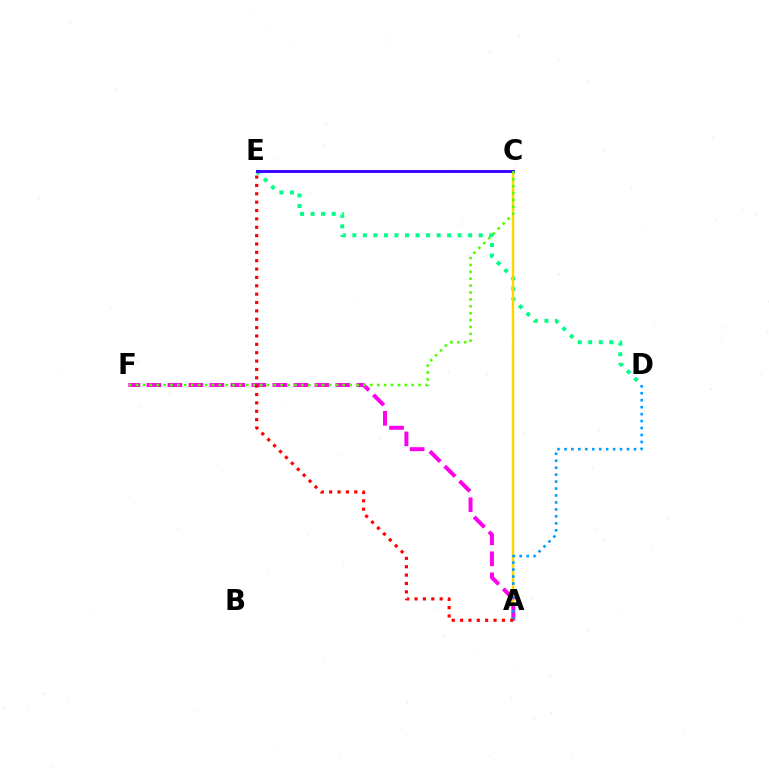{('D', 'E'): [{'color': '#00ff86', 'line_style': 'dotted', 'thickness': 2.86}], ('A', 'C'): [{'color': '#ffd500', 'line_style': 'solid', 'thickness': 1.74}], ('A', 'F'): [{'color': '#ff00ed', 'line_style': 'dashed', 'thickness': 2.85}], ('C', 'E'): [{'color': '#3700ff', 'line_style': 'solid', 'thickness': 2.09}], ('A', 'D'): [{'color': '#009eff', 'line_style': 'dotted', 'thickness': 1.89}], ('C', 'F'): [{'color': '#4fff00', 'line_style': 'dotted', 'thickness': 1.87}], ('A', 'E'): [{'color': '#ff0000', 'line_style': 'dotted', 'thickness': 2.27}]}